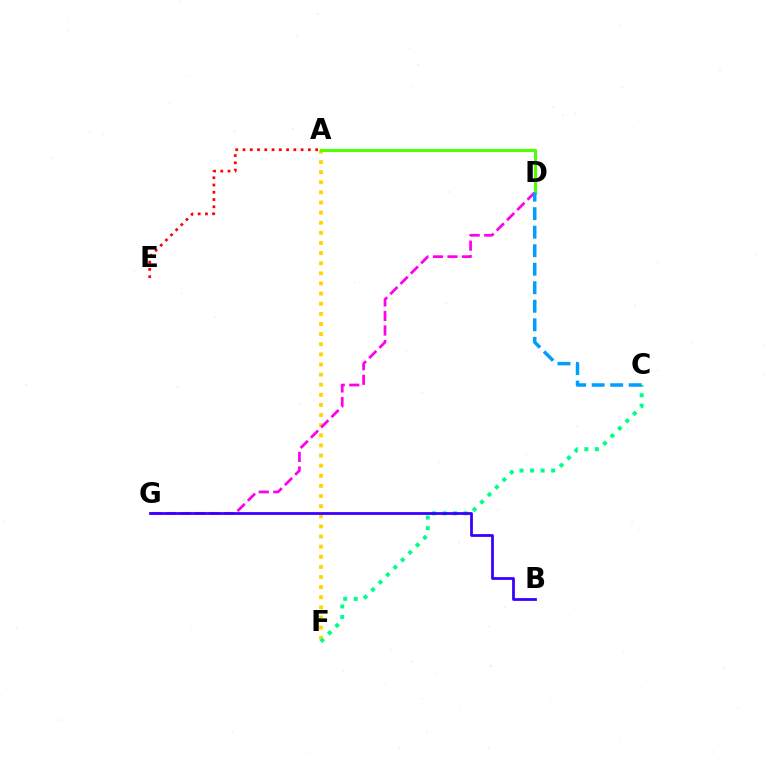{('A', 'F'): [{'color': '#ffd500', 'line_style': 'dotted', 'thickness': 2.75}], ('C', 'F'): [{'color': '#00ff86', 'line_style': 'dotted', 'thickness': 2.86}], ('A', 'E'): [{'color': '#ff0000', 'line_style': 'dotted', 'thickness': 1.97}], ('D', 'G'): [{'color': '#ff00ed', 'line_style': 'dashed', 'thickness': 1.97}], ('A', 'D'): [{'color': '#4fff00', 'line_style': 'solid', 'thickness': 2.22}], ('B', 'G'): [{'color': '#3700ff', 'line_style': 'solid', 'thickness': 1.99}], ('C', 'D'): [{'color': '#009eff', 'line_style': 'dashed', 'thickness': 2.52}]}